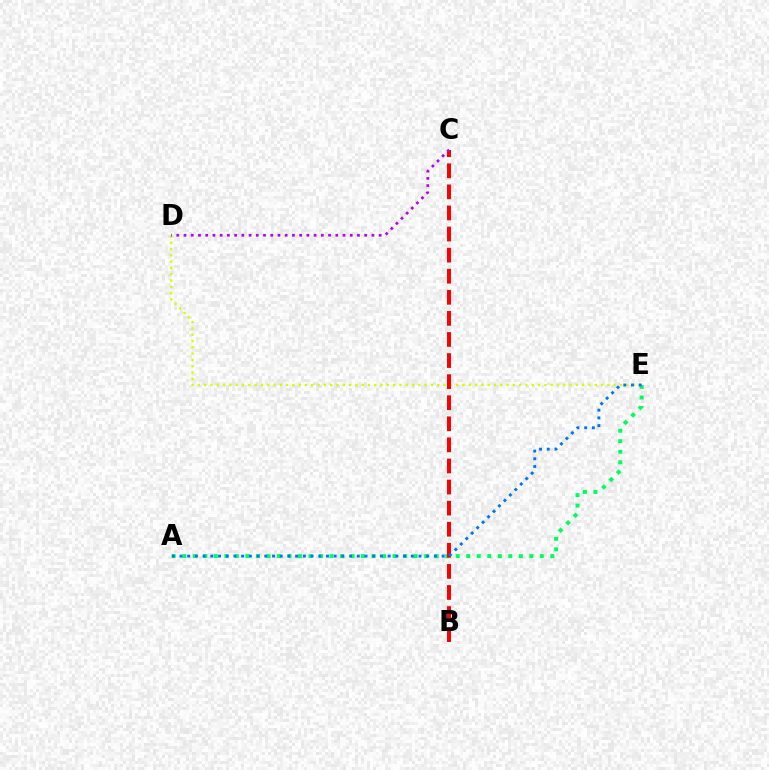{('A', 'E'): [{'color': '#00ff5c', 'line_style': 'dotted', 'thickness': 2.86}, {'color': '#0074ff', 'line_style': 'dotted', 'thickness': 2.09}], ('D', 'E'): [{'color': '#d1ff00', 'line_style': 'dotted', 'thickness': 1.71}], ('B', 'C'): [{'color': '#ff0000', 'line_style': 'dashed', 'thickness': 2.86}], ('C', 'D'): [{'color': '#b900ff', 'line_style': 'dotted', 'thickness': 1.96}]}